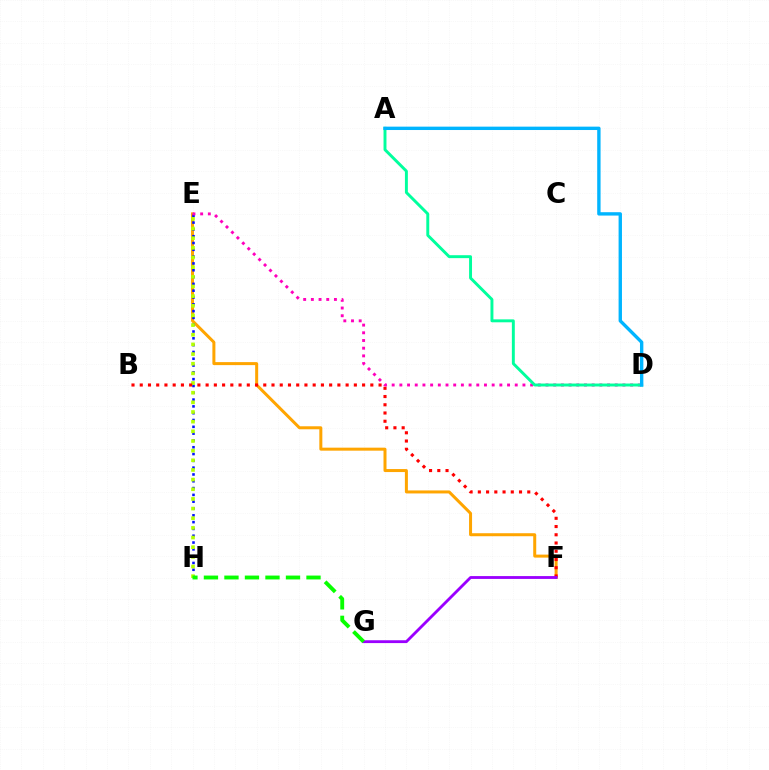{('E', 'F'): [{'color': '#ffa500', 'line_style': 'solid', 'thickness': 2.16}], ('E', 'H'): [{'color': '#0010ff', 'line_style': 'dotted', 'thickness': 1.85}, {'color': '#b3ff00', 'line_style': 'dotted', 'thickness': 2.62}], ('D', 'E'): [{'color': '#ff00bd', 'line_style': 'dotted', 'thickness': 2.09}], ('B', 'F'): [{'color': '#ff0000', 'line_style': 'dotted', 'thickness': 2.24}], ('A', 'D'): [{'color': '#00ff9d', 'line_style': 'solid', 'thickness': 2.11}, {'color': '#00b5ff', 'line_style': 'solid', 'thickness': 2.43}], ('F', 'G'): [{'color': '#9b00ff', 'line_style': 'solid', 'thickness': 2.04}], ('G', 'H'): [{'color': '#08ff00', 'line_style': 'dashed', 'thickness': 2.79}]}